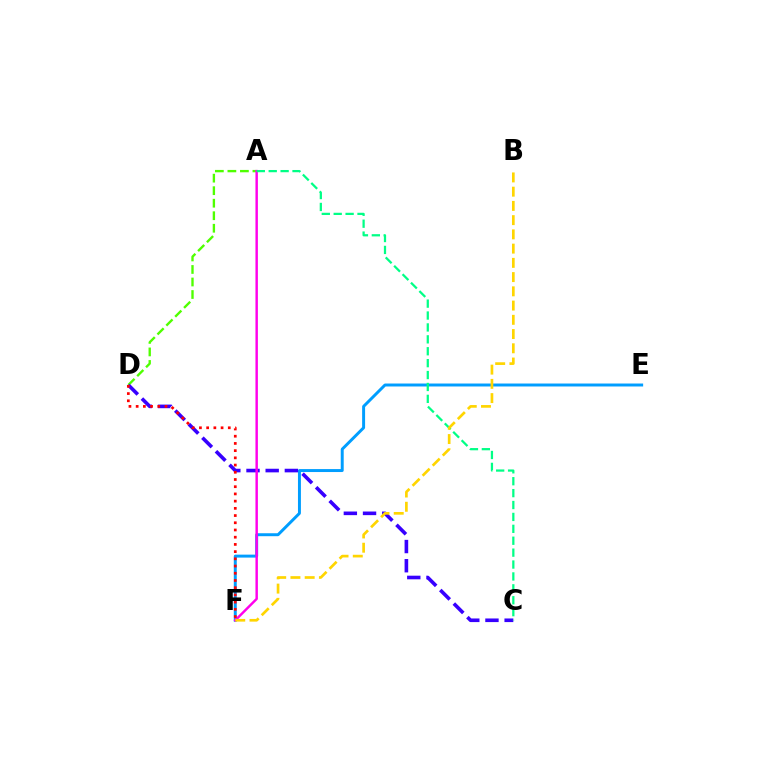{('E', 'F'): [{'color': '#009eff', 'line_style': 'solid', 'thickness': 2.13}], ('A', 'D'): [{'color': '#4fff00', 'line_style': 'dashed', 'thickness': 1.7}], ('C', 'D'): [{'color': '#3700ff', 'line_style': 'dashed', 'thickness': 2.61}], ('A', 'F'): [{'color': '#ff00ed', 'line_style': 'solid', 'thickness': 1.76}], ('A', 'C'): [{'color': '#00ff86', 'line_style': 'dashed', 'thickness': 1.62}], ('D', 'F'): [{'color': '#ff0000', 'line_style': 'dotted', 'thickness': 1.96}], ('B', 'F'): [{'color': '#ffd500', 'line_style': 'dashed', 'thickness': 1.93}]}